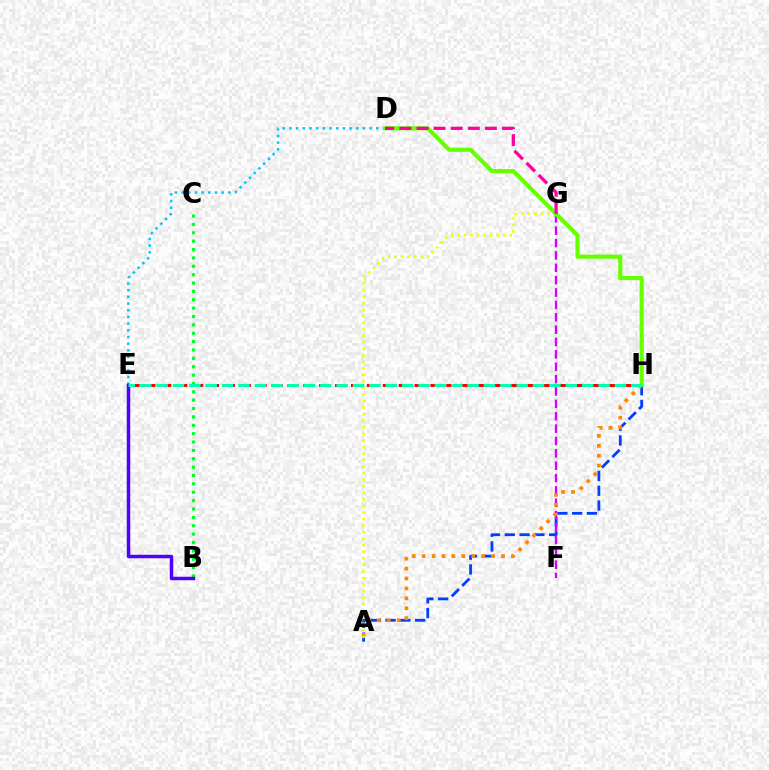{('B', 'C'): [{'color': '#00ff27', 'line_style': 'dotted', 'thickness': 2.27}], ('A', 'H'): [{'color': '#003fff', 'line_style': 'dashed', 'thickness': 2.01}, {'color': '#ff8800', 'line_style': 'dotted', 'thickness': 2.69}], ('F', 'G'): [{'color': '#d600ff', 'line_style': 'dashed', 'thickness': 1.68}], ('E', 'H'): [{'color': '#ff0000', 'line_style': 'dashed', 'thickness': 2.16}, {'color': '#00ffaf', 'line_style': 'dashed', 'thickness': 2.22}], ('A', 'G'): [{'color': '#eeff00', 'line_style': 'dotted', 'thickness': 1.78}], ('D', 'E'): [{'color': '#00c7ff', 'line_style': 'dotted', 'thickness': 1.82}], ('D', 'H'): [{'color': '#66ff00', 'line_style': 'solid', 'thickness': 2.98}], ('B', 'E'): [{'color': '#4f00ff', 'line_style': 'solid', 'thickness': 2.51}], ('D', 'G'): [{'color': '#ff00a0', 'line_style': 'dashed', 'thickness': 2.32}]}